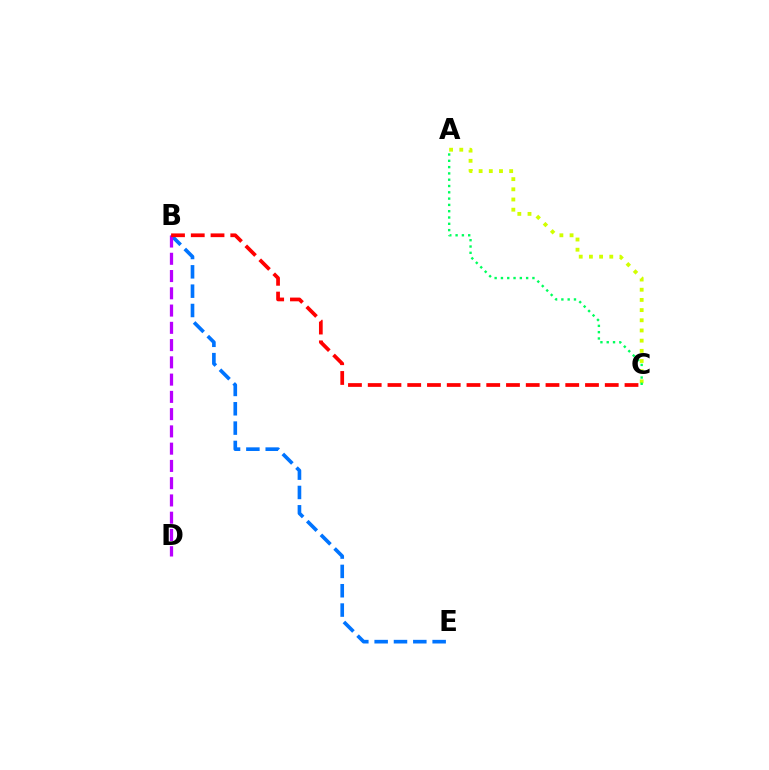{('B', 'E'): [{'color': '#0074ff', 'line_style': 'dashed', 'thickness': 2.63}], ('A', 'C'): [{'color': '#d1ff00', 'line_style': 'dotted', 'thickness': 2.77}, {'color': '#00ff5c', 'line_style': 'dotted', 'thickness': 1.71}], ('B', 'D'): [{'color': '#b900ff', 'line_style': 'dashed', 'thickness': 2.34}], ('B', 'C'): [{'color': '#ff0000', 'line_style': 'dashed', 'thickness': 2.68}]}